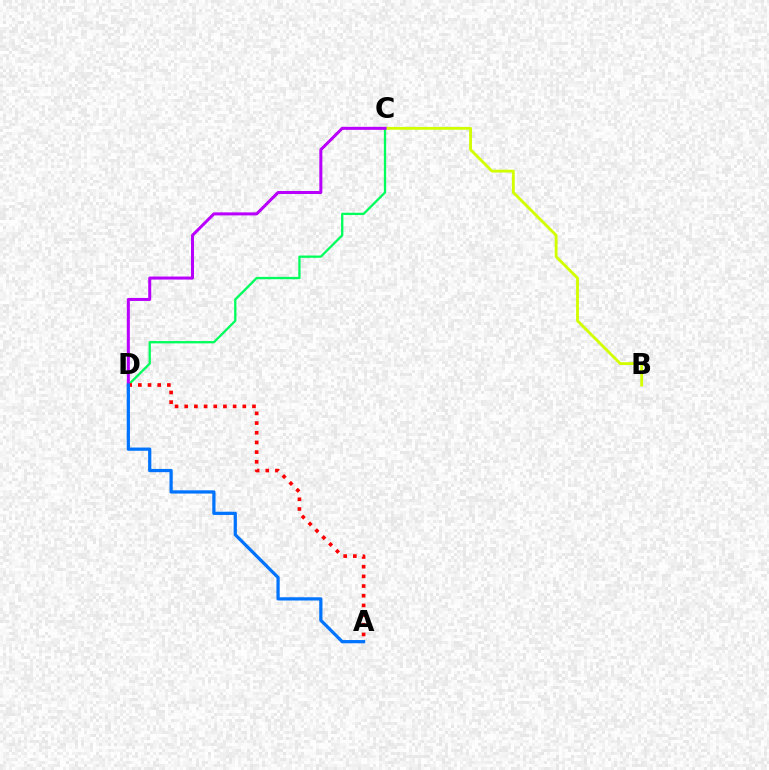{('B', 'C'): [{'color': '#d1ff00', 'line_style': 'solid', 'thickness': 2.05}], ('C', 'D'): [{'color': '#00ff5c', 'line_style': 'solid', 'thickness': 1.66}, {'color': '#b900ff', 'line_style': 'solid', 'thickness': 2.17}], ('A', 'D'): [{'color': '#ff0000', 'line_style': 'dotted', 'thickness': 2.63}, {'color': '#0074ff', 'line_style': 'solid', 'thickness': 2.33}]}